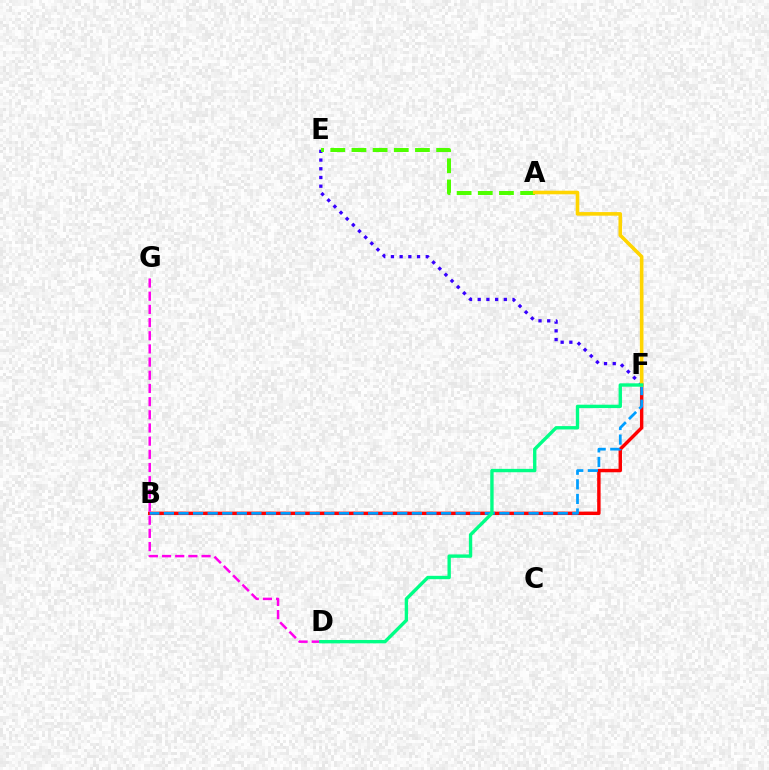{('B', 'F'): [{'color': '#ff0000', 'line_style': 'solid', 'thickness': 2.46}, {'color': '#009eff', 'line_style': 'dashed', 'thickness': 1.98}], ('E', 'F'): [{'color': '#3700ff', 'line_style': 'dotted', 'thickness': 2.37}], ('D', 'G'): [{'color': '#ff00ed', 'line_style': 'dashed', 'thickness': 1.79}], ('A', 'E'): [{'color': '#4fff00', 'line_style': 'dashed', 'thickness': 2.88}], ('A', 'F'): [{'color': '#ffd500', 'line_style': 'solid', 'thickness': 2.59}], ('D', 'F'): [{'color': '#00ff86', 'line_style': 'solid', 'thickness': 2.43}]}